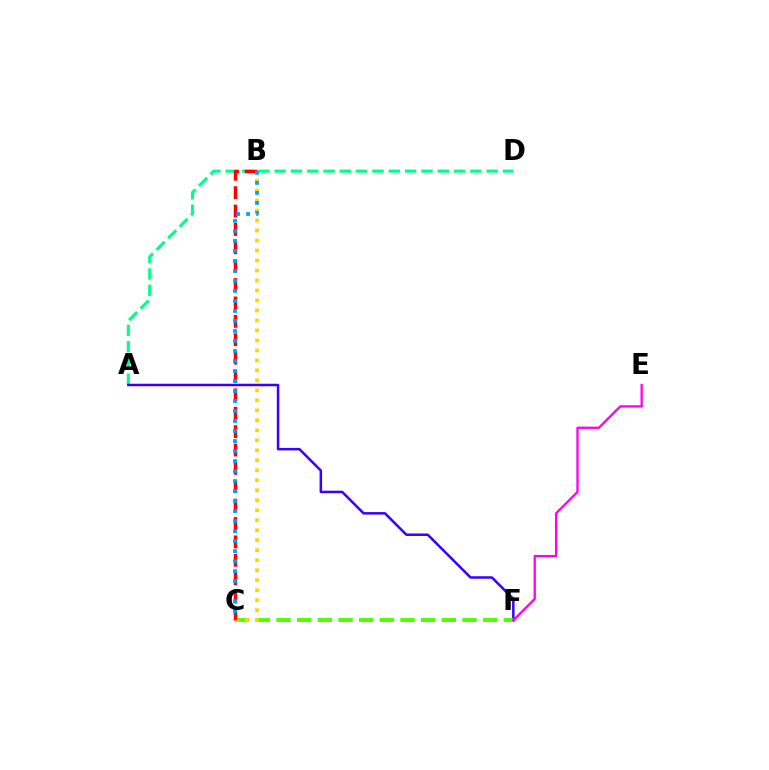{('A', 'D'): [{'color': '#00ff86', 'line_style': 'dashed', 'thickness': 2.22}], ('A', 'F'): [{'color': '#3700ff', 'line_style': 'solid', 'thickness': 1.8}], ('C', 'F'): [{'color': '#4fff00', 'line_style': 'dashed', 'thickness': 2.81}], ('B', 'C'): [{'color': '#ffd500', 'line_style': 'dotted', 'thickness': 2.71}, {'color': '#ff0000', 'line_style': 'dashed', 'thickness': 2.5}, {'color': '#009eff', 'line_style': 'dotted', 'thickness': 2.72}], ('E', 'F'): [{'color': '#ff00ed', 'line_style': 'solid', 'thickness': 1.66}]}